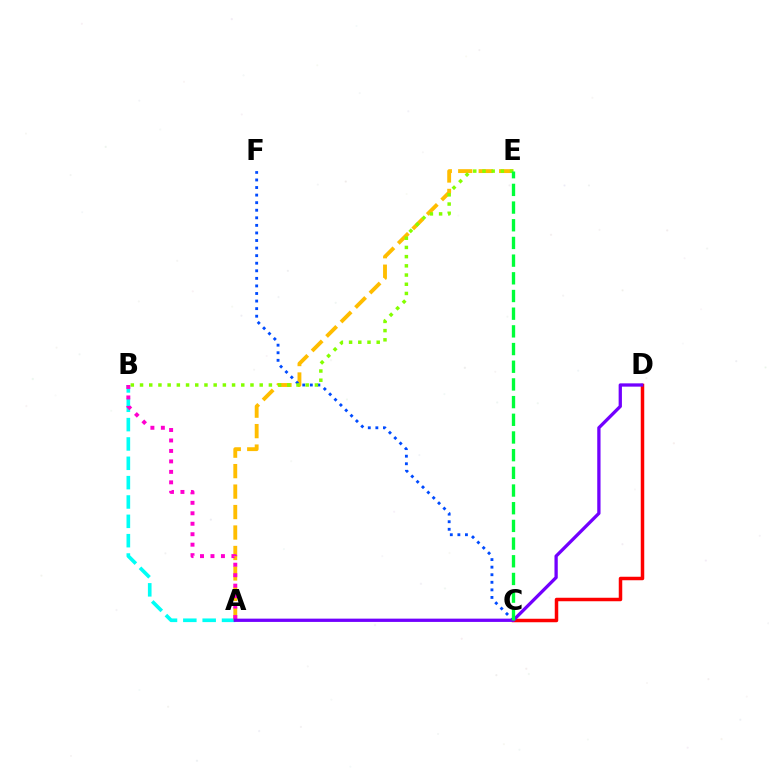{('C', 'D'): [{'color': '#ff0000', 'line_style': 'solid', 'thickness': 2.51}], ('A', 'B'): [{'color': '#00fff6', 'line_style': 'dashed', 'thickness': 2.63}, {'color': '#ff00cf', 'line_style': 'dotted', 'thickness': 2.84}], ('A', 'E'): [{'color': '#ffbd00', 'line_style': 'dashed', 'thickness': 2.78}], ('C', 'F'): [{'color': '#004bff', 'line_style': 'dotted', 'thickness': 2.06}], ('B', 'E'): [{'color': '#84ff00', 'line_style': 'dotted', 'thickness': 2.5}], ('A', 'D'): [{'color': '#7200ff', 'line_style': 'solid', 'thickness': 2.36}], ('C', 'E'): [{'color': '#00ff39', 'line_style': 'dashed', 'thickness': 2.4}]}